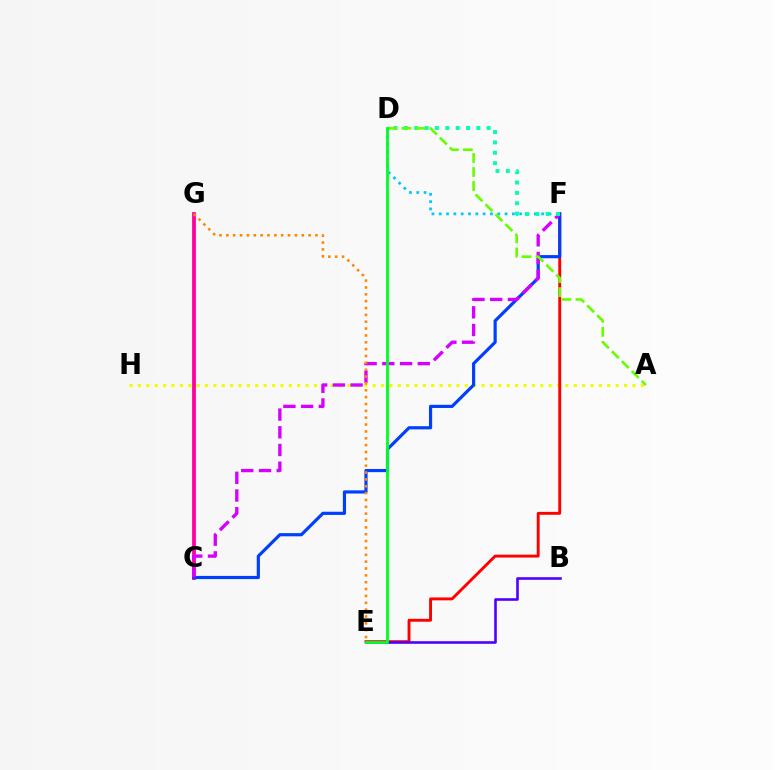{('A', 'H'): [{'color': '#eeff00', 'line_style': 'dotted', 'thickness': 2.28}], ('D', 'F'): [{'color': '#00c7ff', 'line_style': 'dotted', 'thickness': 1.99}, {'color': '#00ffaf', 'line_style': 'dotted', 'thickness': 2.81}], ('E', 'F'): [{'color': '#ff0000', 'line_style': 'solid', 'thickness': 2.09}], ('C', 'G'): [{'color': '#ff00a0', 'line_style': 'solid', 'thickness': 2.72}], ('C', 'F'): [{'color': '#003fff', 'line_style': 'solid', 'thickness': 2.29}, {'color': '#d600ff', 'line_style': 'dashed', 'thickness': 2.41}], ('A', 'D'): [{'color': '#66ff00', 'line_style': 'dashed', 'thickness': 1.91}], ('B', 'E'): [{'color': '#4f00ff', 'line_style': 'solid', 'thickness': 1.88}], ('E', 'G'): [{'color': '#ff8800', 'line_style': 'dotted', 'thickness': 1.86}], ('D', 'E'): [{'color': '#00ff27', 'line_style': 'solid', 'thickness': 2.05}]}